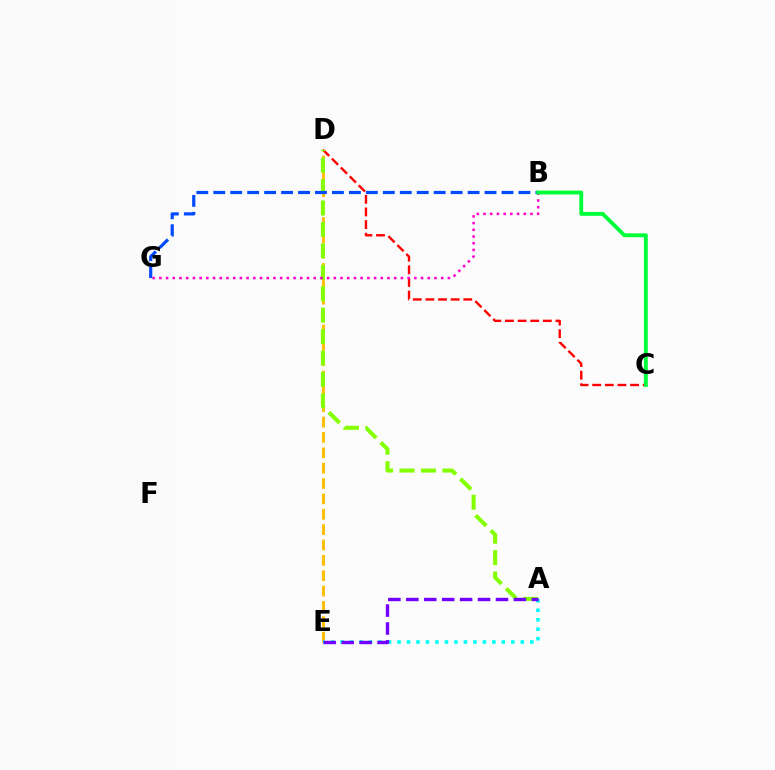{('D', 'E'): [{'color': '#ffbd00', 'line_style': 'dashed', 'thickness': 2.09}], ('C', 'D'): [{'color': '#ff0000', 'line_style': 'dashed', 'thickness': 1.71}], ('A', 'D'): [{'color': '#84ff00', 'line_style': 'dashed', 'thickness': 2.91}], ('A', 'E'): [{'color': '#00fff6', 'line_style': 'dotted', 'thickness': 2.58}, {'color': '#7200ff', 'line_style': 'dashed', 'thickness': 2.44}], ('B', 'G'): [{'color': '#ff00cf', 'line_style': 'dotted', 'thickness': 1.82}, {'color': '#004bff', 'line_style': 'dashed', 'thickness': 2.3}], ('B', 'C'): [{'color': '#00ff39', 'line_style': 'solid', 'thickness': 2.78}]}